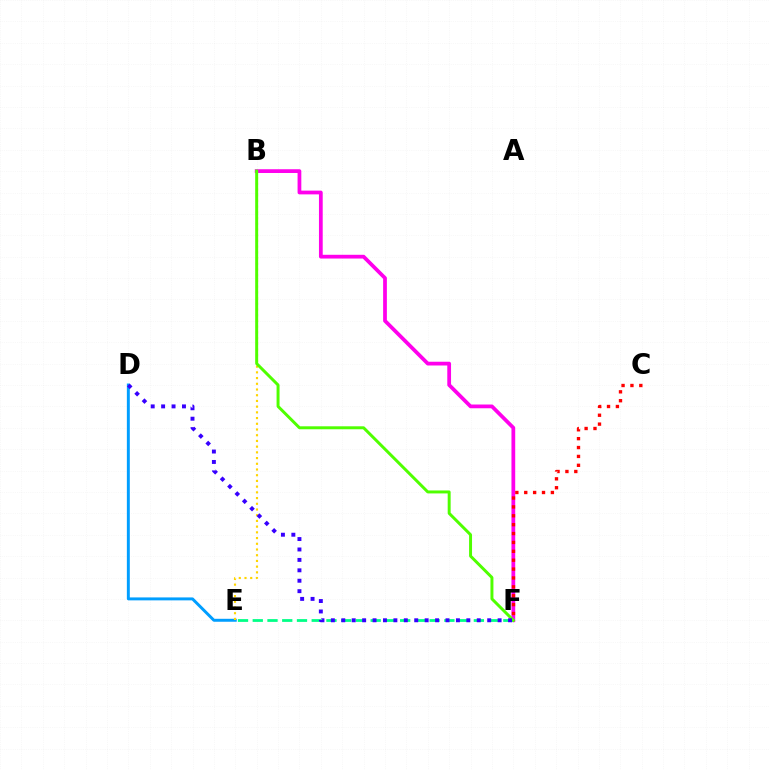{('B', 'F'): [{'color': '#ff00ed', 'line_style': 'solid', 'thickness': 2.7}, {'color': '#4fff00', 'line_style': 'solid', 'thickness': 2.13}], ('E', 'F'): [{'color': '#00ff86', 'line_style': 'dashed', 'thickness': 2.0}], ('D', 'E'): [{'color': '#009eff', 'line_style': 'solid', 'thickness': 2.12}], ('C', 'F'): [{'color': '#ff0000', 'line_style': 'dotted', 'thickness': 2.41}], ('B', 'E'): [{'color': '#ffd500', 'line_style': 'dotted', 'thickness': 1.55}], ('D', 'F'): [{'color': '#3700ff', 'line_style': 'dotted', 'thickness': 2.83}]}